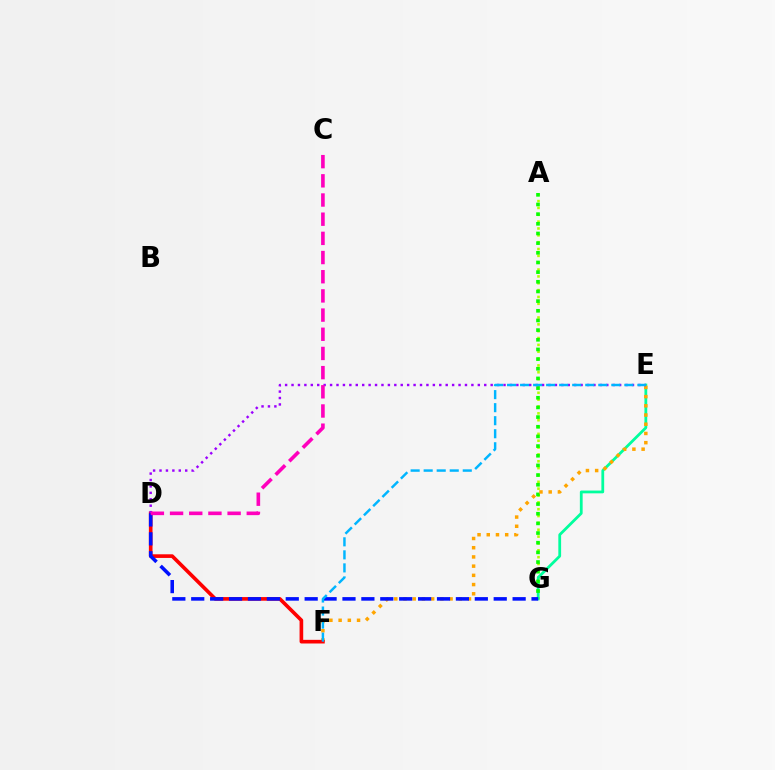{('A', 'G'): [{'color': '#b3ff00', 'line_style': 'dotted', 'thickness': 1.86}, {'color': '#08ff00', 'line_style': 'dotted', 'thickness': 2.63}], ('E', 'G'): [{'color': '#00ff9d', 'line_style': 'solid', 'thickness': 2.0}], ('E', 'F'): [{'color': '#ffa500', 'line_style': 'dotted', 'thickness': 2.5}, {'color': '#00b5ff', 'line_style': 'dashed', 'thickness': 1.77}], ('D', 'F'): [{'color': '#ff0000', 'line_style': 'solid', 'thickness': 2.62}], ('D', 'E'): [{'color': '#9b00ff', 'line_style': 'dotted', 'thickness': 1.75}], ('D', 'G'): [{'color': '#0010ff', 'line_style': 'dashed', 'thickness': 2.57}], ('C', 'D'): [{'color': '#ff00bd', 'line_style': 'dashed', 'thickness': 2.61}]}